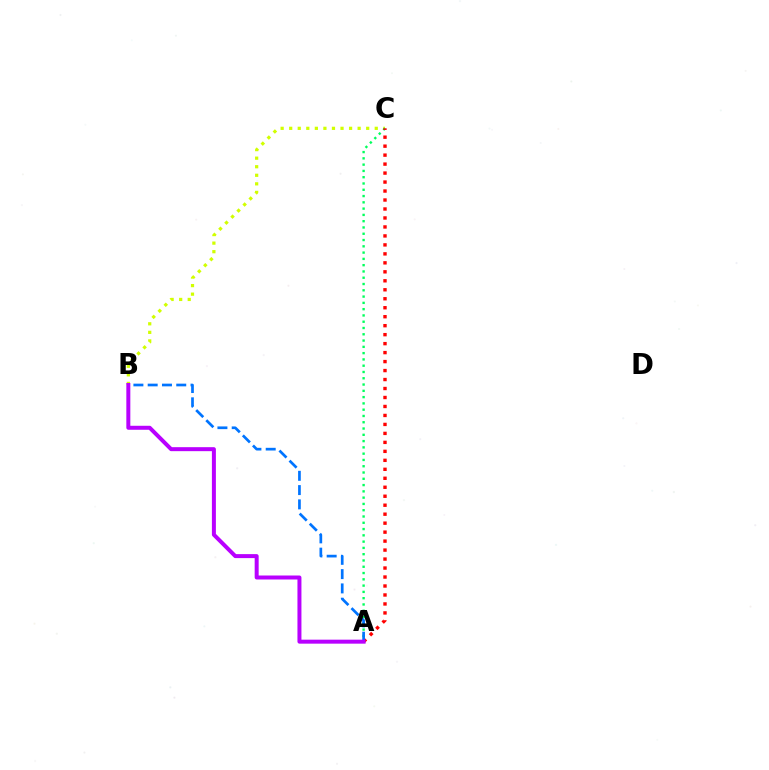{('B', 'C'): [{'color': '#d1ff00', 'line_style': 'dotted', 'thickness': 2.32}], ('A', 'C'): [{'color': '#00ff5c', 'line_style': 'dotted', 'thickness': 1.71}, {'color': '#ff0000', 'line_style': 'dotted', 'thickness': 2.44}], ('A', 'B'): [{'color': '#0074ff', 'line_style': 'dashed', 'thickness': 1.94}, {'color': '#b900ff', 'line_style': 'solid', 'thickness': 2.87}]}